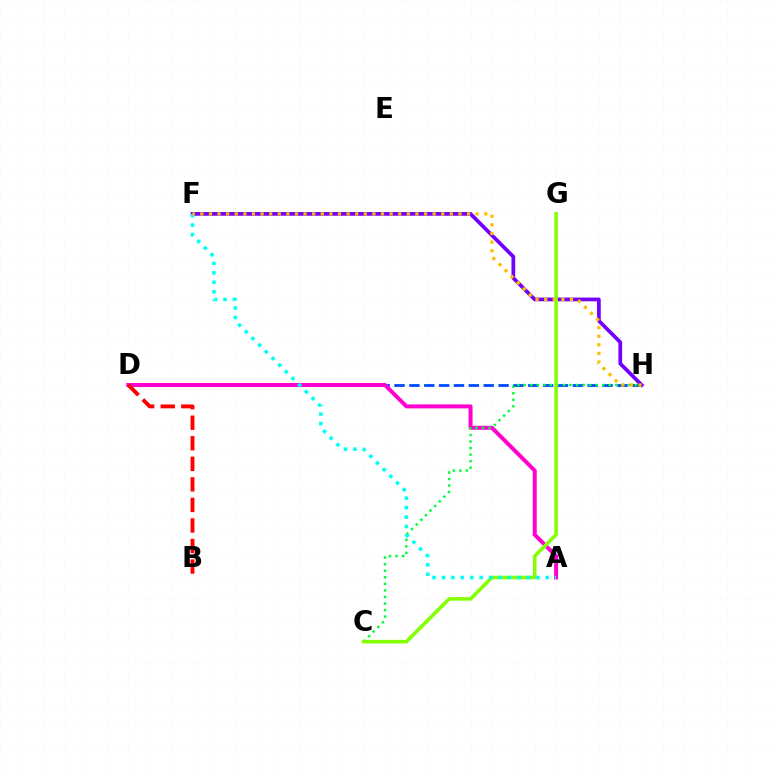{('D', 'H'): [{'color': '#004bff', 'line_style': 'dashed', 'thickness': 2.02}], ('A', 'D'): [{'color': '#ff00cf', 'line_style': 'solid', 'thickness': 2.88}], ('C', 'H'): [{'color': '#00ff39', 'line_style': 'dotted', 'thickness': 1.78}], ('F', 'H'): [{'color': '#7200ff', 'line_style': 'solid', 'thickness': 2.68}, {'color': '#ffbd00', 'line_style': 'dotted', 'thickness': 2.34}], ('C', 'G'): [{'color': '#84ff00', 'line_style': 'solid', 'thickness': 2.56}], ('A', 'F'): [{'color': '#00fff6', 'line_style': 'dotted', 'thickness': 2.56}], ('B', 'D'): [{'color': '#ff0000', 'line_style': 'dashed', 'thickness': 2.79}]}